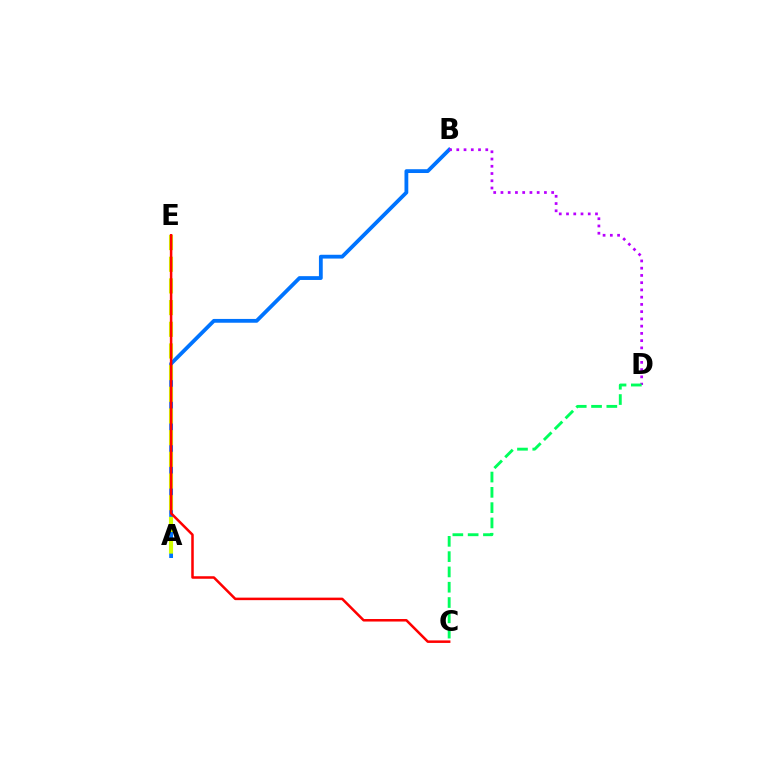{('A', 'B'): [{'color': '#0074ff', 'line_style': 'solid', 'thickness': 2.74}], ('B', 'D'): [{'color': '#b900ff', 'line_style': 'dotted', 'thickness': 1.97}], ('A', 'E'): [{'color': '#d1ff00', 'line_style': 'dashed', 'thickness': 2.94}], ('C', 'D'): [{'color': '#00ff5c', 'line_style': 'dashed', 'thickness': 2.08}], ('C', 'E'): [{'color': '#ff0000', 'line_style': 'solid', 'thickness': 1.82}]}